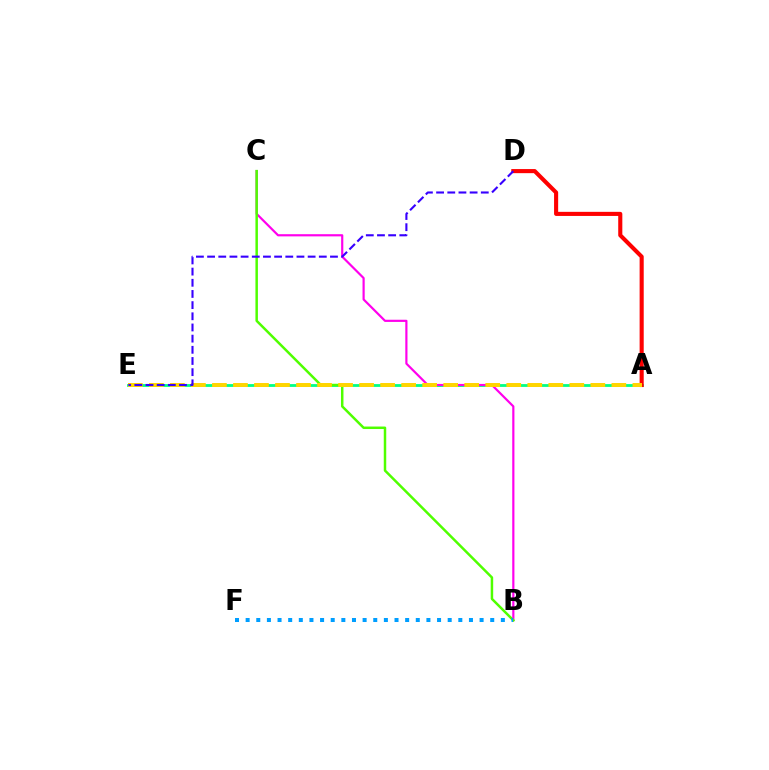{('A', 'E'): [{'color': '#00ff86', 'line_style': 'solid', 'thickness': 2.01}, {'color': '#ffd500', 'line_style': 'dashed', 'thickness': 2.86}], ('A', 'D'): [{'color': '#ff0000', 'line_style': 'solid', 'thickness': 2.95}], ('B', 'C'): [{'color': '#ff00ed', 'line_style': 'solid', 'thickness': 1.57}, {'color': '#4fff00', 'line_style': 'solid', 'thickness': 1.79}], ('B', 'F'): [{'color': '#009eff', 'line_style': 'dotted', 'thickness': 2.89}], ('D', 'E'): [{'color': '#3700ff', 'line_style': 'dashed', 'thickness': 1.52}]}